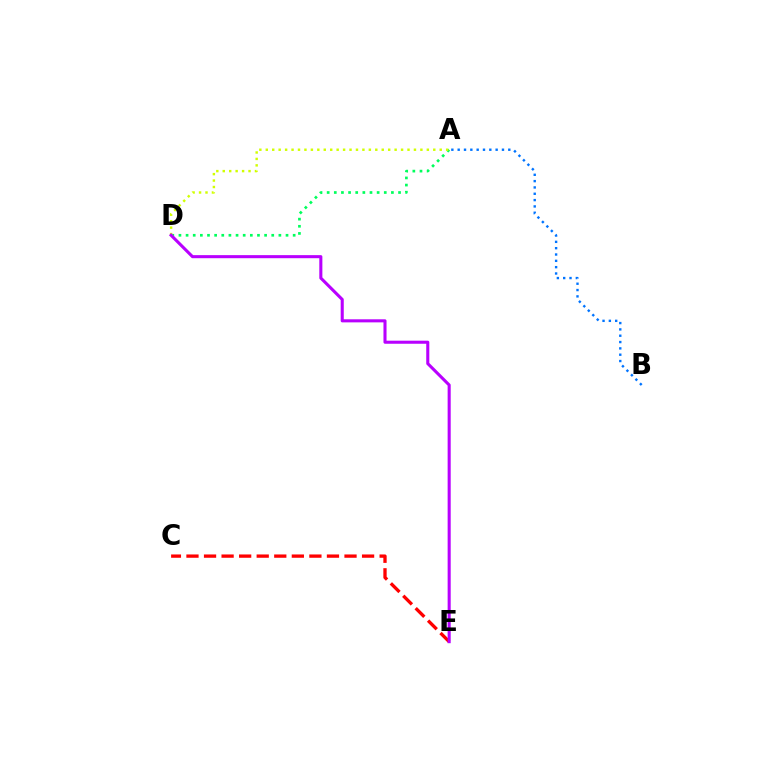{('A', 'D'): [{'color': '#00ff5c', 'line_style': 'dotted', 'thickness': 1.94}, {'color': '#d1ff00', 'line_style': 'dotted', 'thickness': 1.75}], ('A', 'B'): [{'color': '#0074ff', 'line_style': 'dotted', 'thickness': 1.72}], ('C', 'E'): [{'color': '#ff0000', 'line_style': 'dashed', 'thickness': 2.39}], ('D', 'E'): [{'color': '#b900ff', 'line_style': 'solid', 'thickness': 2.21}]}